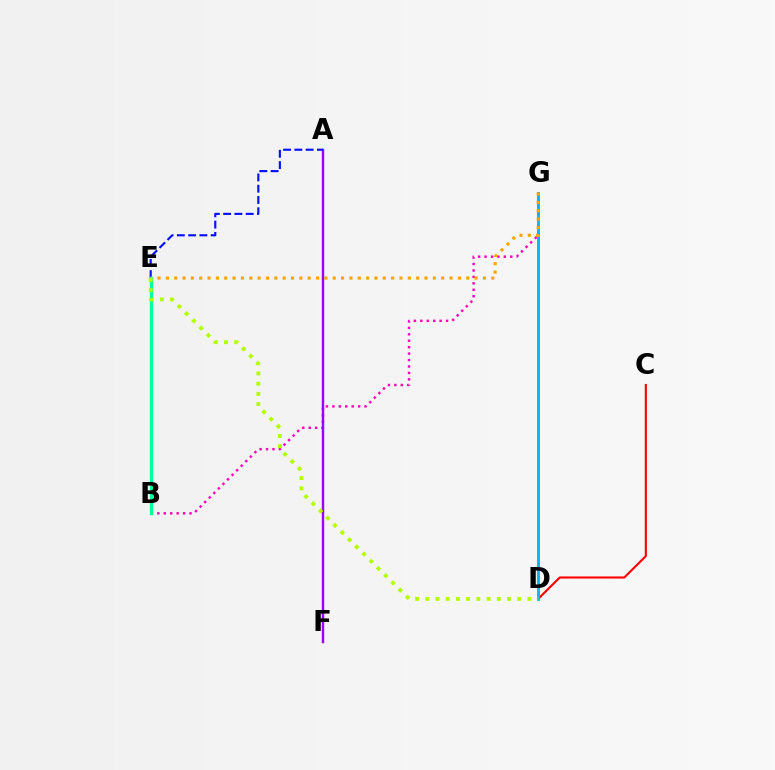{('B', 'G'): [{'color': '#ff00bd', 'line_style': 'dotted', 'thickness': 1.75}], ('B', 'E'): [{'color': '#08ff00', 'line_style': 'dotted', 'thickness': 1.99}, {'color': '#00ff9d', 'line_style': 'solid', 'thickness': 2.36}], ('A', 'F'): [{'color': '#9b00ff', 'line_style': 'solid', 'thickness': 1.76}], ('A', 'E'): [{'color': '#0010ff', 'line_style': 'dashed', 'thickness': 1.53}], ('C', 'D'): [{'color': '#ff0000', 'line_style': 'solid', 'thickness': 1.52}], ('D', 'G'): [{'color': '#00b5ff', 'line_style': 'solid', 'thickness': 2.06}], ('E', 'G'): [{'color': '#ffa500', 'line_style': 'dotted', 'thickness': 2.27}], ('D', 'E'): [{'color': '#b3ff00', 'line_style': 'dotted', 'thickness': 2.77}]}